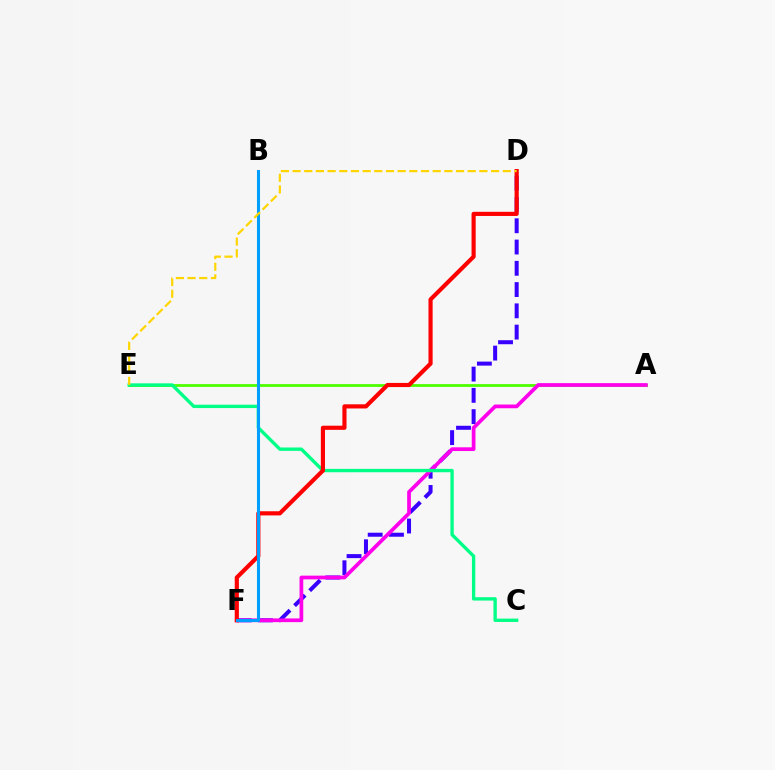{('D', 'F'): [{'color': '#3700ff', 'line_style': 'dashed', 'thickness': 2.89}, {'color': '#ff0000', 'line_style': 'solid', 'thickness': 2.99}], ('A', 'E'): [{'color': '#4fff00', 'line_style': 'solid', 'thickness': 2.03}], ('A', 'F'): [{'color': '#ff00ed', 'line_style': 'solid', 'thickness': 2.68}], ('C', 'E'): [{'color': '#00ff86', 'line_style': 'solid', 'thickness': 2.41}], ('B', 'F'): [{'color': '#009eff', 'line_style': 'solid', 'thickness': 2.2}], ('D', 'E'): [{'color': '#ffd500', 'line_style': 'dashed', 'thickness': 1.59}]}